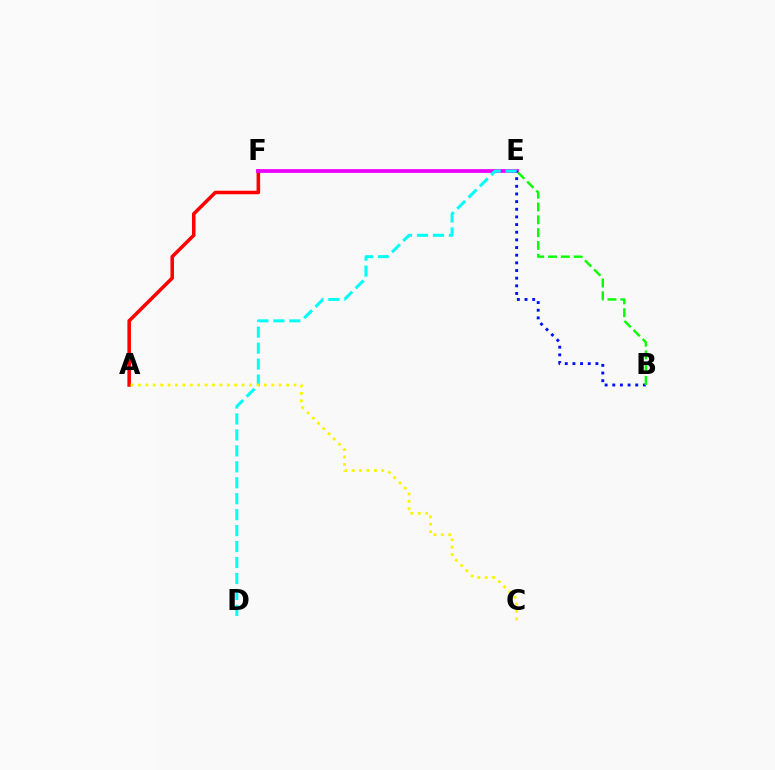{('A', 'F'): [{'color': '#ff0000', 'line_style': 'solid', 'thickness': 2.55}], ('E', 'F'): [{'color': '#ee00ff', 'line_style': 'solid', 'thickness': 2.71}], ('B', 'E'): [{'color': '#0010ff', 'line_style': 'dotted', 'thickness': 2.08}, {'color': '#08ff00', 'line_style': 'dashed', 'thickness': 1.74}], ('D', 'E'): [{'color': '#00fff6', 'line_style': 'dashed', 'thickness': 2.17}], ('A', 'C'): [{'color': '#fcf500', 'line_style': 'dotted', 'thickness': 2.01}]}